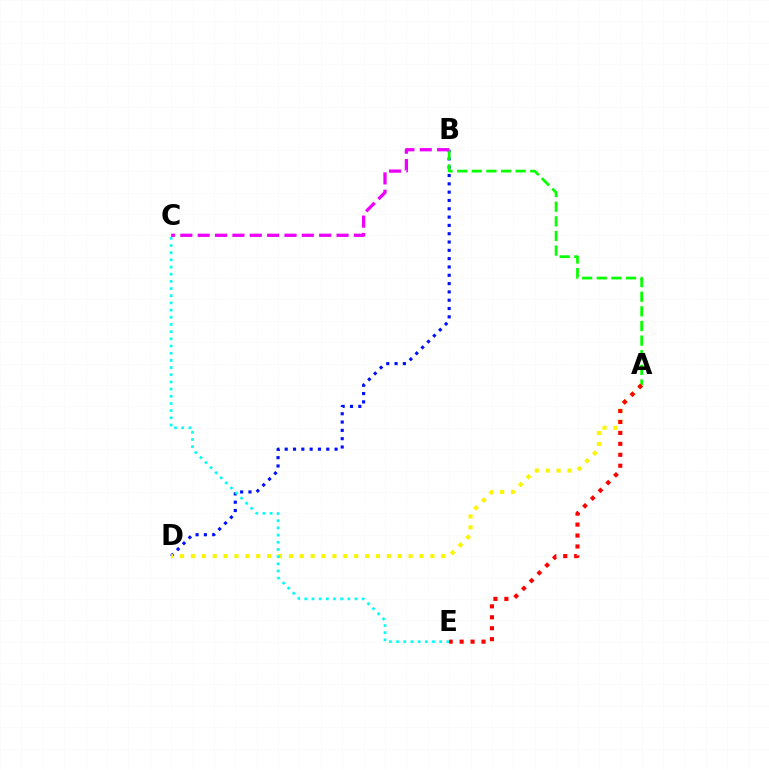{('B', 'D'): [{'color': '#0010ff', 'line_style': 'dotted', 'thickness': 2.26}], ('A', 'B'): [{'color': '#08ff00', 'line_style': 'dashed', 'thickness': 1.99}], ('A', 'D'): [{'color': '#fcf500', 'line_style': 'dotted', 'thickness': 2.96}], ('C', 'E'): [{'color': '#00fff6', 'line_style': 'dotted', 'thickness': 1.95}], ('A', 'E'): [{'color': '#ff0000', 'line_style': 'dotted', 'thickness': 2.97}], ('B', 'C'): [{'color': '#ee00ff', 'line_style': 'dashed', 'thickness': 2.36}]}